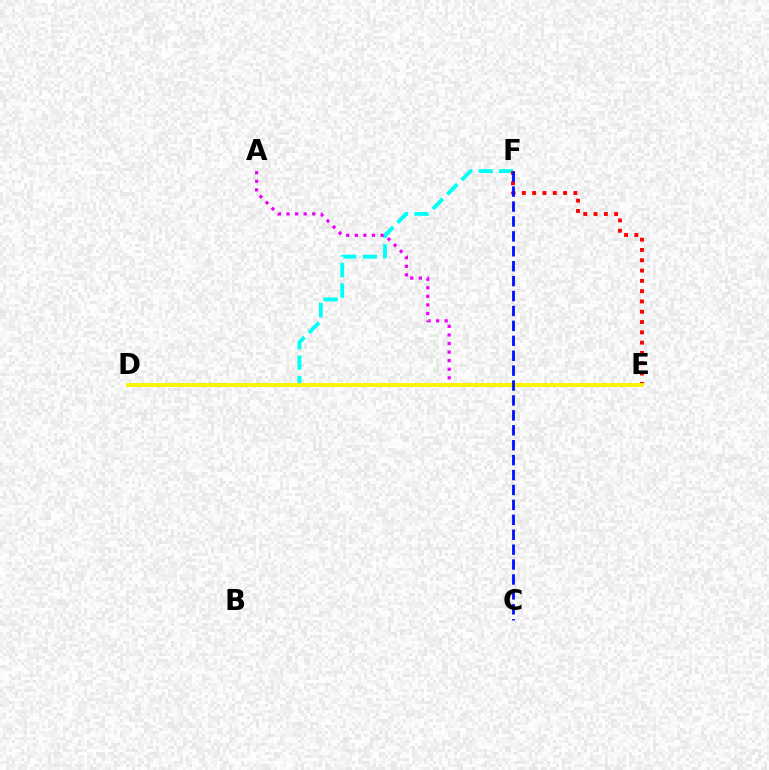{('D', 'F'): [{'color': '#00fff6', 'line_style': 'dashed', 'thickness': 2.78}], ('A', 'E'): [{'color': '#ee00ff', 'line_style': 'dotted', 'thickness': 2.33}], ('D', 'E'): [{'color': '#08ff00', 'line_style': 'dotted', 'thickness': 1.73}, {'color': '#fcf500', 'line_style': 'solid', 'thickness': 2.77}], ('E', 'F'): [{'color': '#ff0000', 'line_style': 'dotted', 'thickness': 2.8}], ('C', 'F'): [{'color': '#0010ff', 'line_style': 'dashed', 'thickness': 2.03}]}